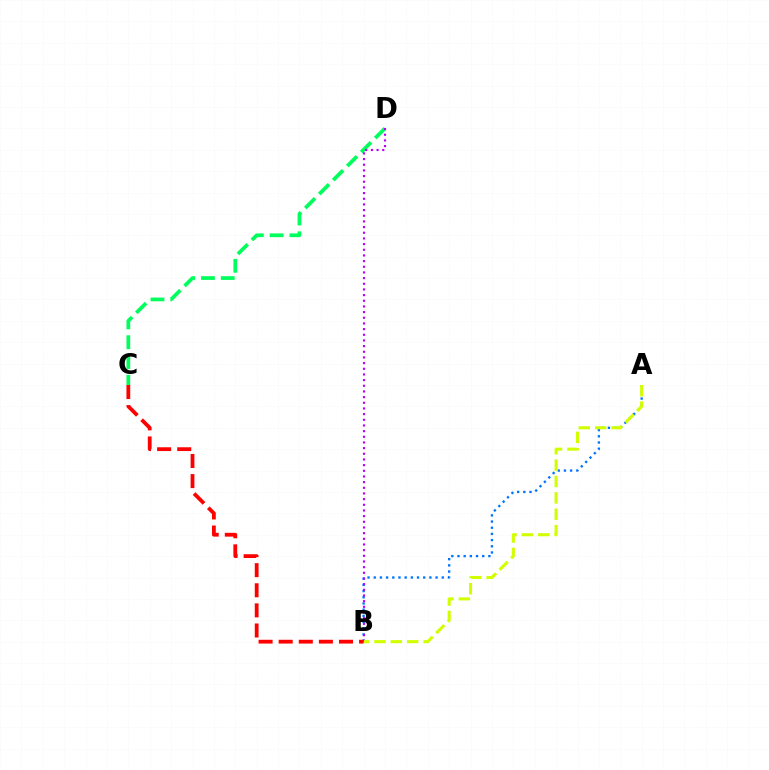{('A', 'B'): [{'color': '#0074ff', 'line_style': 'dotted', 'thickness': 1.68}, {'color': '#d1ff00', 'line_style': 'dashed', 'thickness': 2.23}], ('C', 'D'): [{'color': '#00ff5c', 'line_style': 'dashed', 'thickness': 2.69}], ('B', 'D'): [{'color': '#b900ff', 'line_style': 'dotted', 'thickness': 1.54}], ('B', 'C'): [{'color': '#ff0000', 'line_style': 'dashed', 'thickness': 2.73}]}